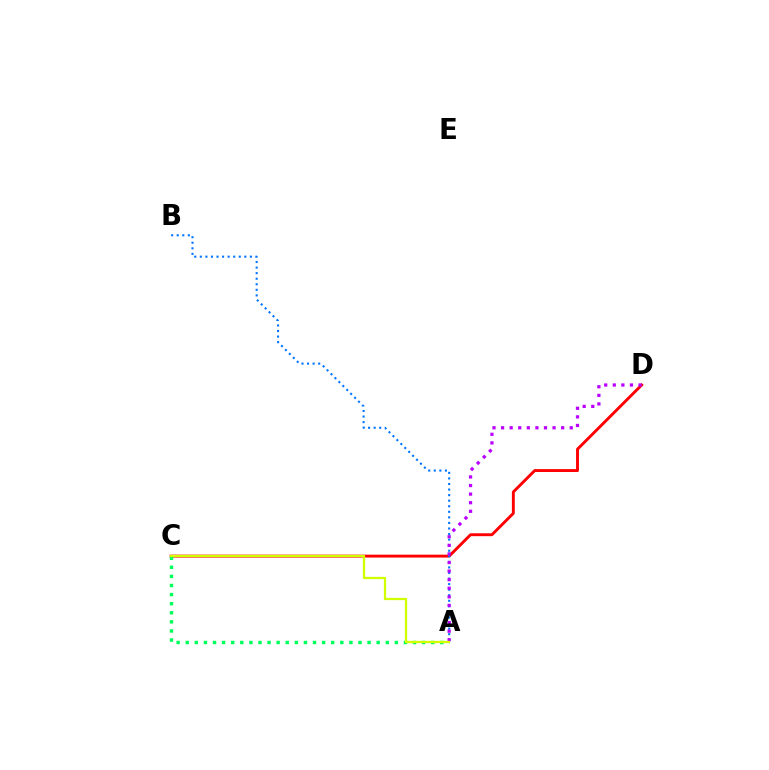{('C', 'D'): [{'color': '#ff0000', 'line_style': 'solid', 'thickness': 2.09}], ('A', 'B'): [{'color': '#0074ff', 'line_style': 'dotted', 'thickness': 1.51}], ('A', 'D'): [{'color': '#b900ff', 'line_style': 'dotted', 'thickness': 2.33}], ('A', 'C'): [{'color': '#00ff5c', 'line_style': 'dotted', 'thickness': 2.47}, {'color': '#d1ff00', 'line_style': 'solid', 'thickness': 1.64}]}